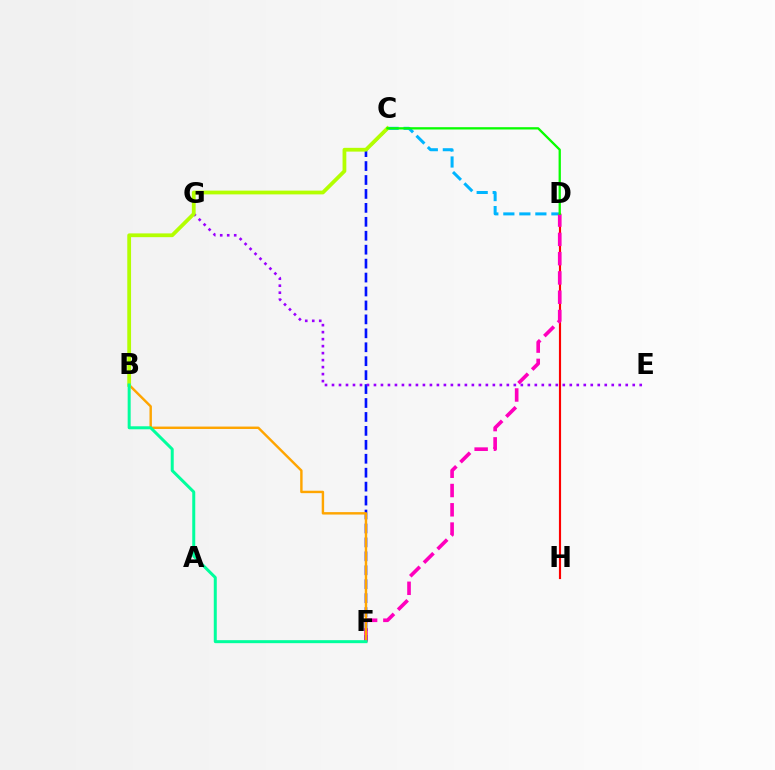{('C', 'D'): [{'color': '#00b5ff', 'line_style': 'dashed', 'thickness': 2.18}, {'color': '#08ff00', 'line_style': 'solid', 'thickness': 1.65}], ('D', 'H'): [{'color': '#ff0000', 'line_style': 'solid', 'thickness': 1.54}], ('D', 'F'): [{'color': '#ff00bd', 'line_style': 'dashed', 'thickness': 2.62}], ('C', 'F'): [{'color': '#0010ff', 'line_style': 'dashed', 'thickness': 1.89}], ('E', 'G'): [{'color': '#9b00ff', 'line_style': 'dotted', 'thickness': 1.9}], ('B', 'F'): [{'color': '#ffa500', 'line_style': 'solid', 'thickness': 1.75}, {'color': '#00ff9d', 'line_style': 'solid', 'thickness': 2.16}], ('B', 'C'): [{'color': '#b3ff00', 'line_style': 'solid', 'thickness': 2.71}]}